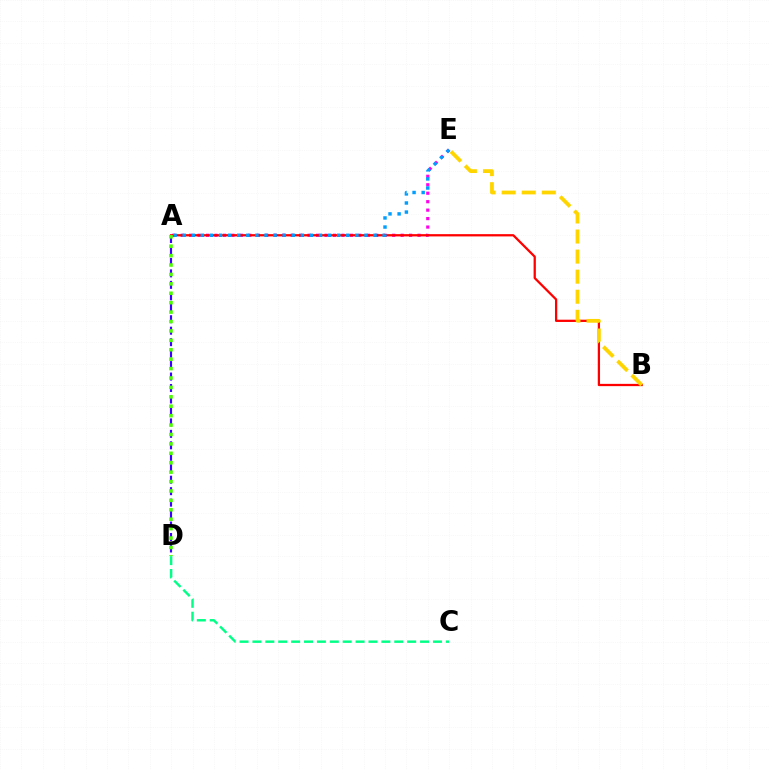{('C', 'D'): [{'color': '#00ff86', 'line_style': 'dashed', 'thickness': 1.75}], ('A', 'D'): [{'color': '#3700ff', 'line_style': 'dashed', 'thickness': 1.56}, {'color': '#4fff00', 'line_style': 'dotted', 'thickness': 2.56}], ('A', 'E'): [{'color': '#ff00ed', 'line_style': 'dotted', 'thickness': 2.3}, {'color': '#009eff', 'line_style': 'dotted', 'thickness': 2.47}], ('A', 'B'): [{'color': '#ff0000', 'line_style': 'solid', 'thickness': 1.63}], ('B', 'E'): [{'color': '#ffd500', 'line_style': 'dashed', 'thickness': 2.73}]}